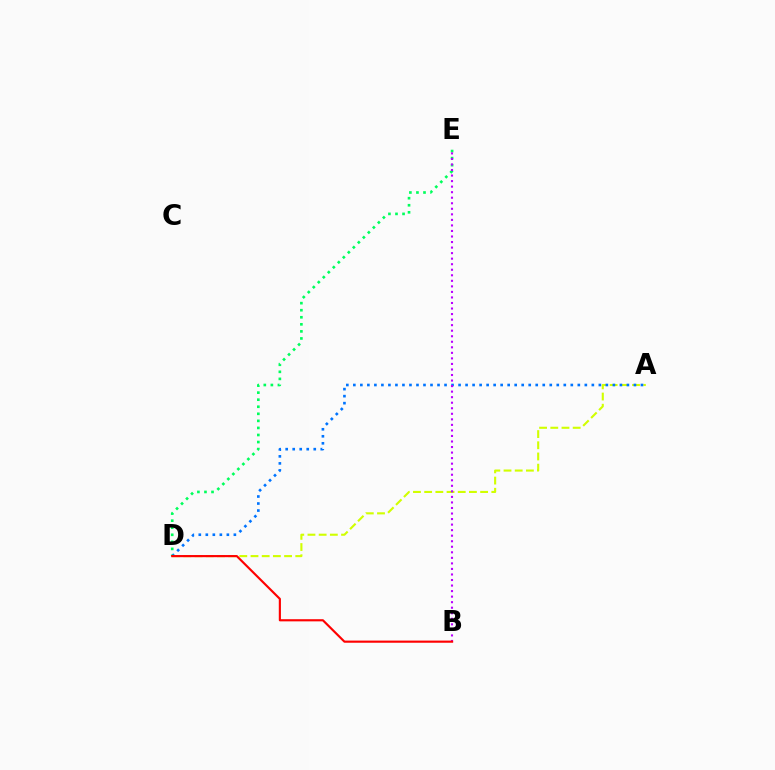{('A', 'D'): [{'color': '#d1ff00', 'line_style': 'dashed', 'thickness': 1.52}, {'color': '#0074ff', 'line_style': 'dotted', 'thickness': 1.91}], ('D', 'E'): [{'color': '#00ff5c', 'line_style': 'dotted', 'thickness': 1.92}], ('B', 'E'): [{'color': '#b900ff', 'line_style': 'dotted', 'thickness': 1.51}], ('B', 'D'): [{'color': '#ff0000', 'line_style': 'solid', 'thickness': 1.55}]}